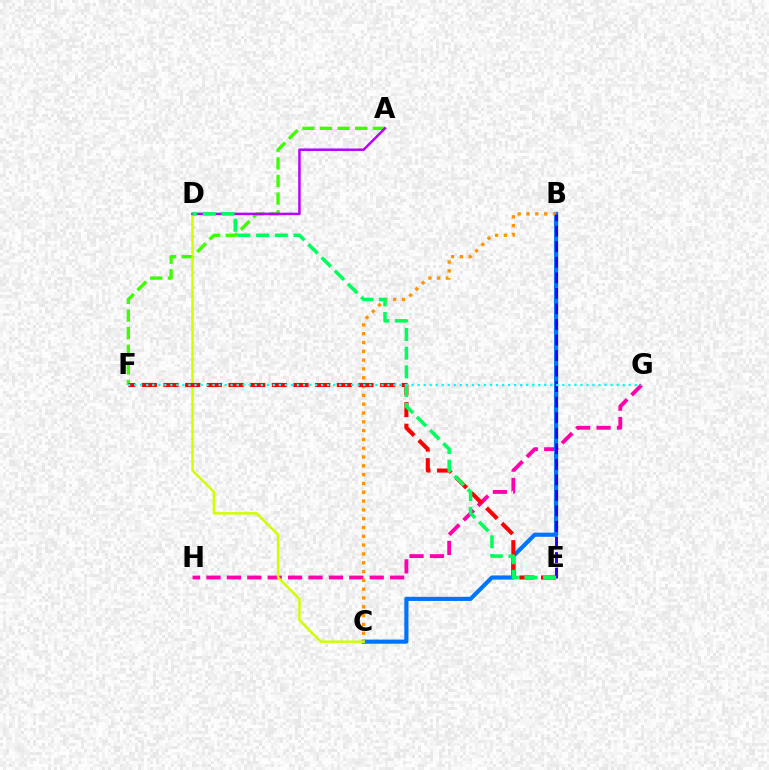{('G', 'H'): [{'color': '#ff00ac', 'line_style': 'dashed', 'thickness': 2.77}], ('B', 'C'): [{'color': '#0074ff', 'line_style': 'solid', 'thickness': 2.98}, {'color': '#ff9400', 'line_style': 'dotted', 'thickness': 2.39}], ('A', 'F'): [{'color': '#3dff00', 'line_style': 'dashed', 'thickness': 2.39}], ('B', 'E'): [{'color': '#2500ff', 'line_style': 'dashed', 'thickness': 2.11}], ('C', 'D'): [{'color': '#d1ff00', 'line_style': 'solid', 'thickness': 1.78}], ('A', 'D'): [{'color': '#b900ff', 'line_style': 'solid', 'thickness': 1.8}], ('E', 'F'): [{'color': '#ff0000', 'line_style': 'dashed', 'thickness': 2.94}], ('D', 'E'): [{'color': '#00ff5c', 'line_style': 'dashed', 'thickness': 2.54}], ('F', 'G'): [{'color': '#00fff6', 'line_style': 'dotted', 'thickness': 1.64}]}